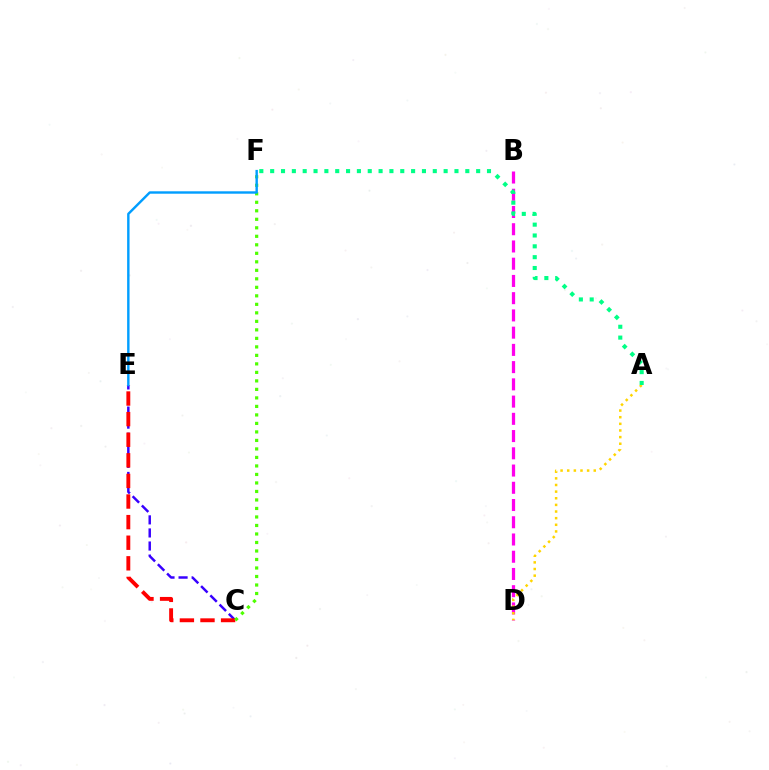{('B', 'D'): [{'color': '#ff00ed', 'line_style': 'dashed', 'thickness': 2.34}], ('C', 'E'): [{'color': '#3700ff', 'line_style': 'dashed', 'thickness': 1.78}, {'color': '#ff0000', 'line_style': 'dashed', 'thickness': 2.8}], ('A', 'D'): [{'color': '#ffd500', 'line_style': 'dotted', 'thickness': 1.8}], ('C', 'F'): [{'color': '#4fff00', 'line_style': 'dotted', 'thickness': 2.31}], ('A', 'F'): [{'color': '#00ff86', 'line_style': 'dotted', 'thickness': 2.95}], ('E', 'F'): [{'color': '#009eff', 'line_style': 'solid', 'thickness': 1.74}]}